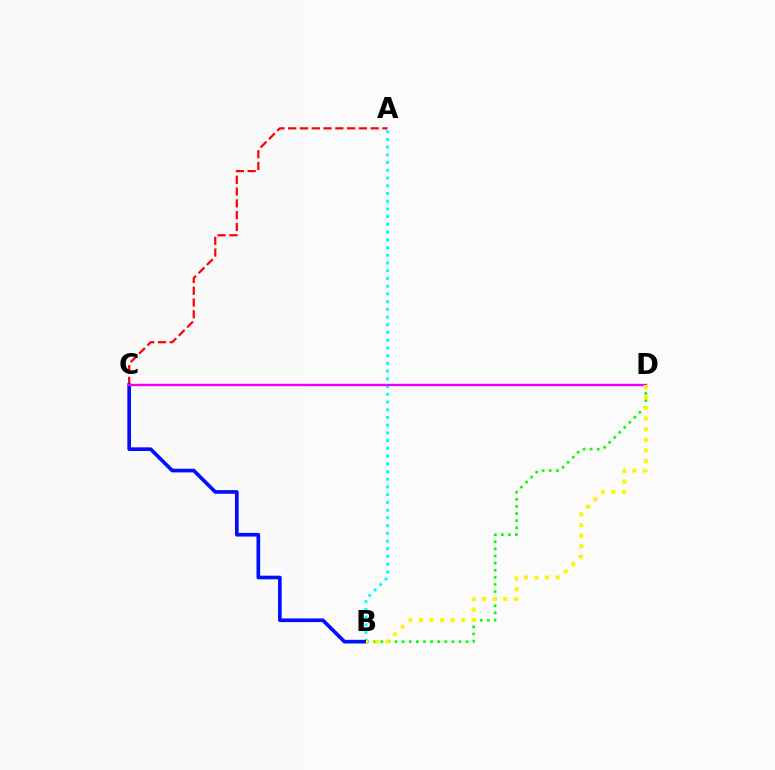{('B', 'D'): [{'color': '#08ff00', 'line_style': 'dotted', 'thickness': 1.93}, {'color': '#fcf500', 'line_style': 'dotted', 'thickness': 2.87}], ('A', 'C'): [{'color': '#ff0000', 'line_style': 'dashed', 'thickness': 1.6}], ('A', 'B'): [{'color': '#00fff6', 'line_style': 'dotted', 'thickness': 2.1}], ('B', 'C'): [{'color': '#0010ff', 'line_style': 'solid', 'thickness': 2.64}], ('C', 'D'): [{'color': '#ee00ff', 'line_style': 'solid', 'thickness': 1.71}]}